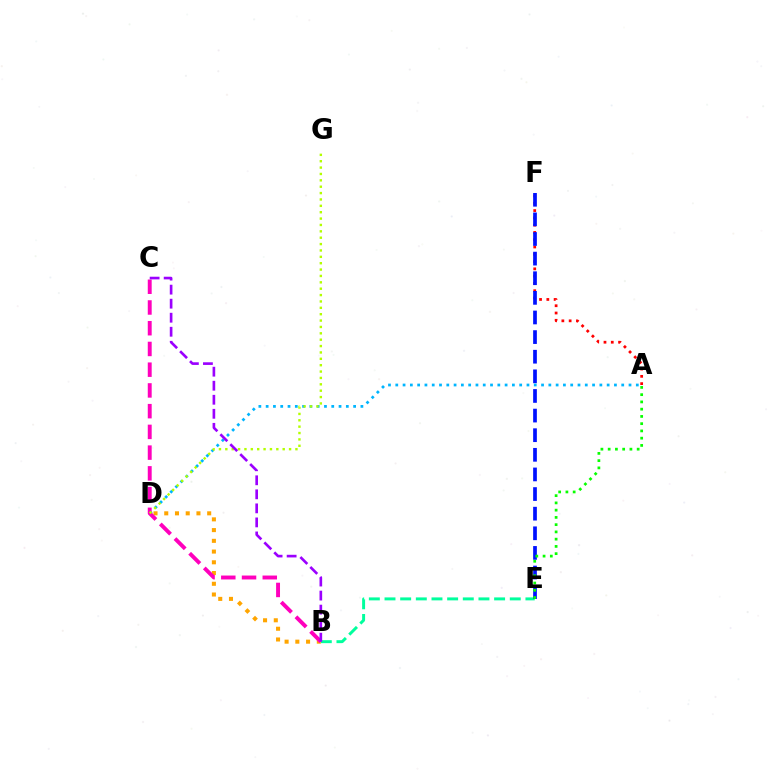{('A', 'F'): [{'color': '#ff0000', 'line_style': 'dotted', 'thickness': 1.98}], ('B', 'E'): [{'color': '#00ff9d', 'line_style': 'dashed', 'thickness': 2.13}], ('B', 'D'): [{'color': '#ffa500', 'line_style': 'dotted', 'thickness': 2.92}], ('E', 'F'): [{'color': '#0010ff', 'line_style': 'dashed', 'thickness': 2.67}], ('A', 'D'): [{'color': '#00b5ff', 'line_style': 'dotted', 'thickness': 1.98}], ('B', 'C'): [{'color': '#ff00bd', 'line_style': 'dashed', 'thickness': 2.82}, {'color': '#9b00ff', 'line_style': 'dashed', 'thickness': 1.91}], ('D', 'G'): [{'color': '#b3ff00', 'line_style': 'dotted', 'thickness': 1.73}], ('A', 'E'): [{'color': '#08ff00', 'line_style': 'dotted', 'thickness': 1.97}]}